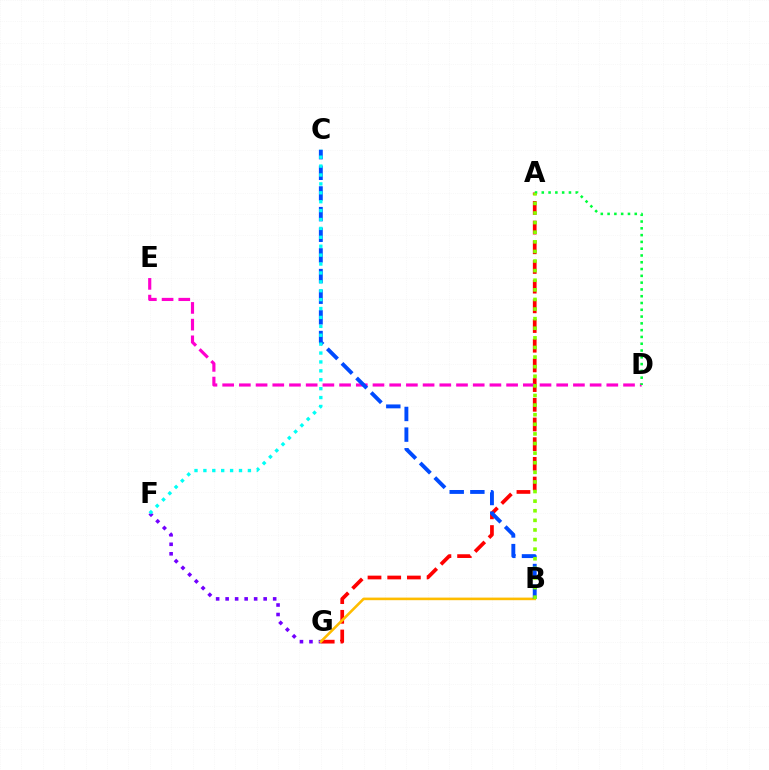{('A', 'G'): [{'color': '#ff0000', 'line_style': 'dashed', 'thickness': 2.67}], ('F', 'G'): [{'color': '#7200ff', 'line_style': 'dotted', 'thickness': 2.58}], ('D', 'E'): [{'color': '#ff00cf', 'line_style': 'dashed', 'thickness': 2.27}], ('B', 'G'): [{'color': '#ffbd00', 'line_style': 'solid', 'thickness': 1.87}], ('B', 'C'): [{'color': '#004bff', 'line_style': 'dashed', 'thickness': 2.81}], ('A', 'D'): [{'color': '#00ff39', 'line_style': 'dotted', 'thickness': 1.84}], ('C', 'F'): [{'color': '#00fff6', 'line_style': 'dotted', 'thickness': 2.42}], ('A', 'B'): [{'color': '#84ff00', 'line_style': 'dotted', 'thickness': 2.61}]}